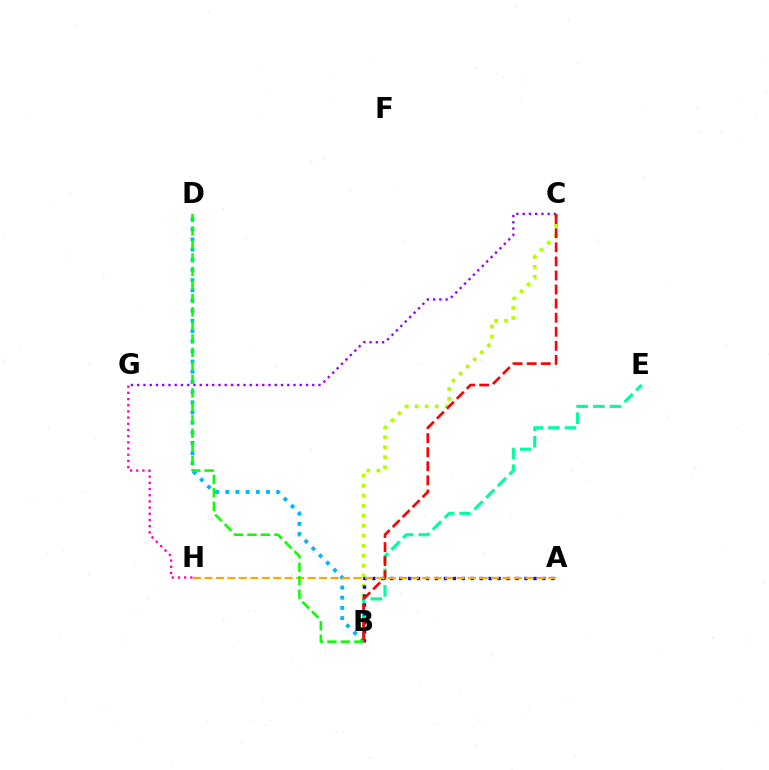{('B', 'D'): [{'color': '#00b5ff', 'line_style': 'dotted', 'thickness': 2.76}, {'color': '#08ff00', 'line_style': 'dashed', 'thickness': 1.83}], ('B', 'C'): [{'color': '#b3ff00', 'line_style': 'dotted', 'thickness': 2.72}, {'color': '#ff0000', 'line_style': 'dashed', 'thickness': 1.91}], ('B', 'E'): [{'color': '#00ff9d', 'line_style': 'dashed', 'thickness': 2.25}], ('G', 'H'): [{'color': '#ff00bd', 'line_style': 'dotted', 'thickness': 1.68}], ('C', 'G'): [{'color': '#9b00ff', 'line_style': 'dotted', 'thickness': 1.7}], ('A', 'B'): [{'color': '#0010ff', 'line_style': 'dotted', 'thickness': 2.43}], ('A', 'H'): [{'color': '#ffa500', 'line_style': 'dashed', 'thickness': 1.56}]}